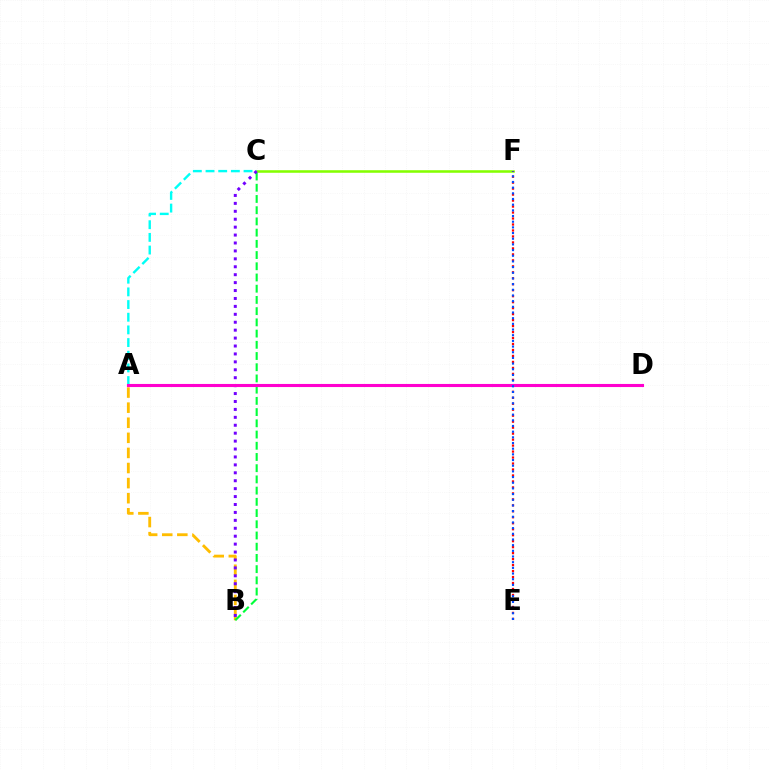{('C', 'F'): [{'color': '#84ff00', 'line_style': 'solid', 'thickness': 1.83}], ('A', 'C'): [{'color': '#00fff6', 'line_style': 'dashed', 'thickness': 1.72}], ('E', 'F'): [{'color': '#ff0000', 'line_style': 'dotted', 'thickness': 1.62}, {'color': '#004bff', 'line_style': 'dotted', 'thickness': 1.54}], ('A', 'B'): [{'color': '#ffbd00', 'line_style': 'dashed', 'thickness': 2.05}], ('B', 'C'): [{'color': '#00ff39', 'line_style': 'dashed', 'thickness': 1.52}, {'color': '#7200ff', 'line_style': 'dotted', 'thickness': 2.15}], ('A', 'D'): [{'color': '#ff00cf', 'line_style': 'solid', 'thickness': 2.23}]}